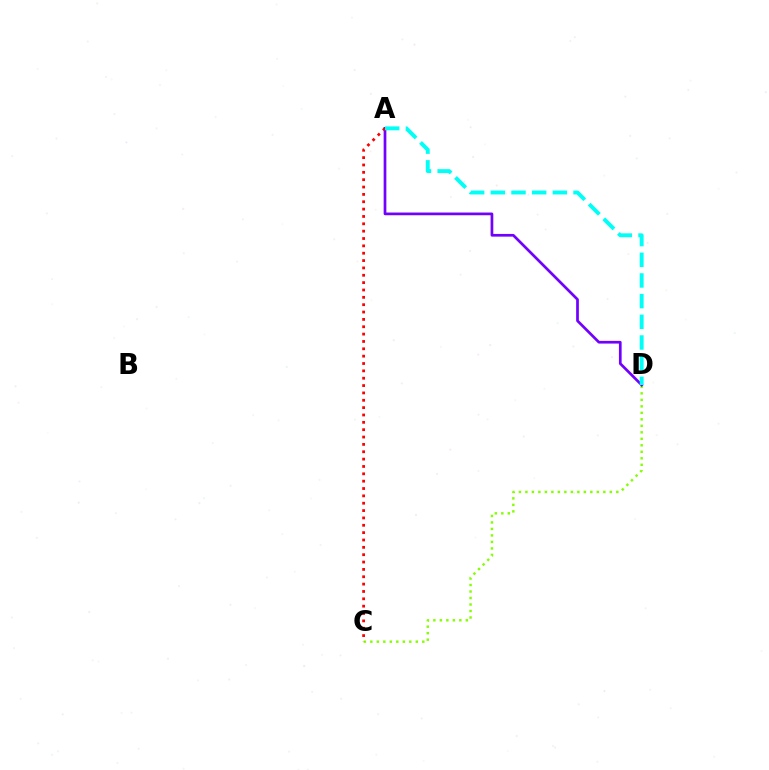{('C', 'D'): [{'color': '#84ff00', 'line_style': 'dotted', 'thickness': 1.76}], ('A', 'D'): [{'color': '#7200ff', 'line_style': 'solid', 'thickness': 1.95}, {'color': '#00fff6', 'line_style': 'dashed', 'thickness': 2.81}], ('A', 'C'): [{'color': '#ff0000', 'line_style': 'dotted', 'thickness': 2.0}]}